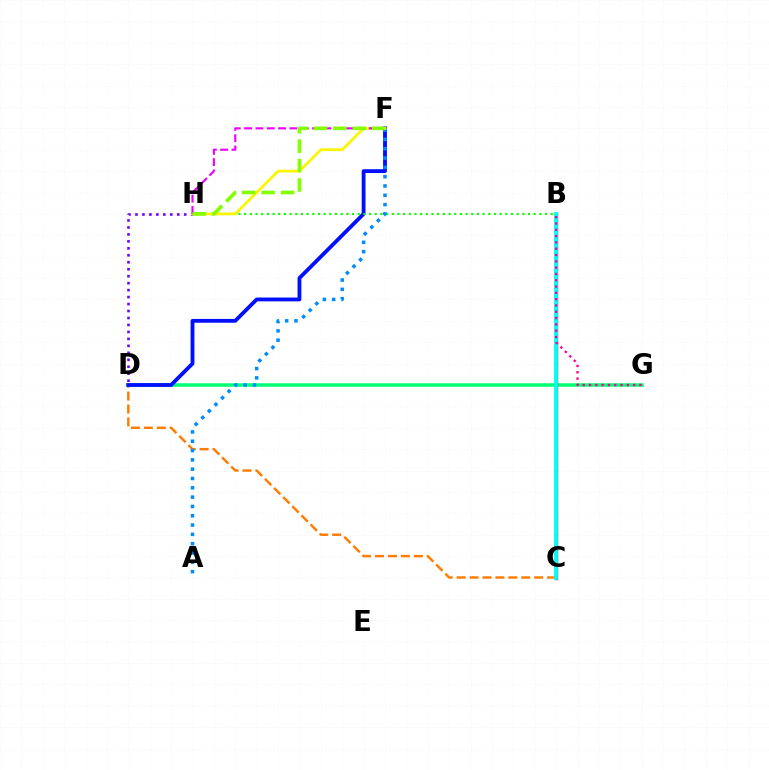{('C', 'D'): [{'color': '#ff7c00', 'line_style': 'dashed', 'thickness': 1.76}], ('D', 'G'): [{'color': '#00ff74', 'line_style': 'solid', 'thickness': 2.52}], ('D', 'H'): [{'color': '#7200ff', 'line_style': 'dotted', 'thickness': 1.89}], ('D', 'F'): [{'color': '#0010ff', 'line_style': 'solid', 'thickness': 2.76}], ('B', 'C'): [{'color': '#ff0000', 'line_style': 'solid', 'thickness': 2.43}, {'color': '#00fff6', 'line_style': 'solid', 'thickness': 2.77}], ('B', 'H'): [{'color': '#08ff00', 'line_style': 'dotted', 'thickness': 1.54}], ('A', 'F'): [{'color': '#008cff', 'line_style': 'dotted', 'thickness': 2.53}], ('F', 'H'): [{'color': '#fcf500', 'line_style': 'solid', 'thickness': 2.0}, {'color': '#ee00ff', 'line_style': 'dashed', 'thickness': 1.54}, {'color': '#84ff00', 'line_style': 'dashed', 'thickness': 2.64}], ('B', 'G'): [{'color': '#ff0094', 'line_style': 'dotted', 'thickness': 1.71}]}